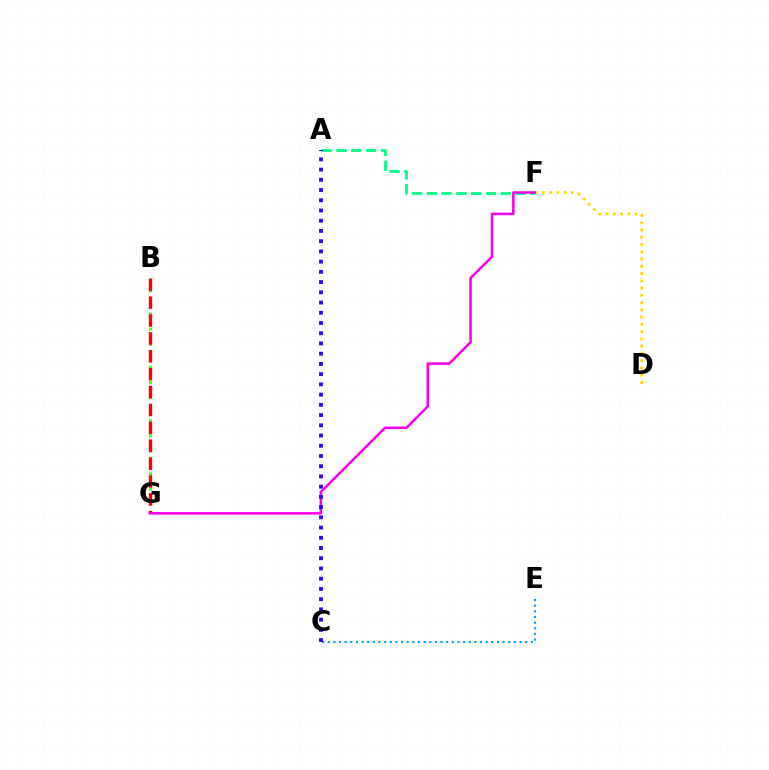{('B', 'G'): [{'color': '#4fff00', 'line_style': 'dotted', 'thickness': 2.07}, {'color': '#ff0000', 'line_style': 'dashed', 'thickness': 2.43}], ('D', 'F'): [{'color': '#ffd500', 'line_style': 'dotted', 'thickness': 1.97}], ('C', 'E'): [{'color': '#009eff', 'line_style': 'dotted', 'thickness': 1.53}], ('A', 'F'): [{'color': '#00ff86', 'line_style': 'dashed', 'thickness': 2.01}], ('F', 'G'): [{'color': '#ff00ed', 'line_style': 'solid', 'thickness': 1.84}], ('A', 'C'): [{'color': '#3700ff', 'line_style': 'dotted', 'thickness': 2.78}]}